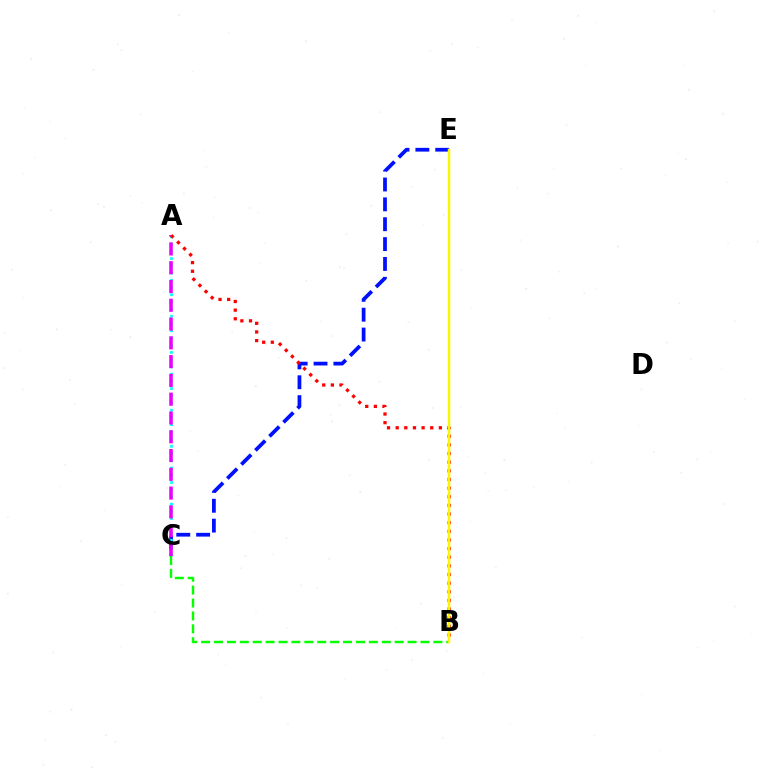{('B', 'C'): [{'color': '#08ff00', 'line_style': 'dashed', 'thickness': 1.75}], ('C', 'E'): [{'color': '#0010ff', 'line_style': 'dashed', 'thickness': 2.7}], ('A', 'C'): [{'color': '#00fff6', 'line_style': 'dotted', 'thickness': 1.96}, {'color': '#ee00ff', 'line_style': 'dashed', 'thickness': 2.55}], ('A', 'B'): [{'color': '#ff0000', 'line_style': 'dotted', 'thickness': 2.35}], ('B', 'E'): [{'color': '#fcf500', 'line_style': 'solid', 'thickness': 1.8}]}